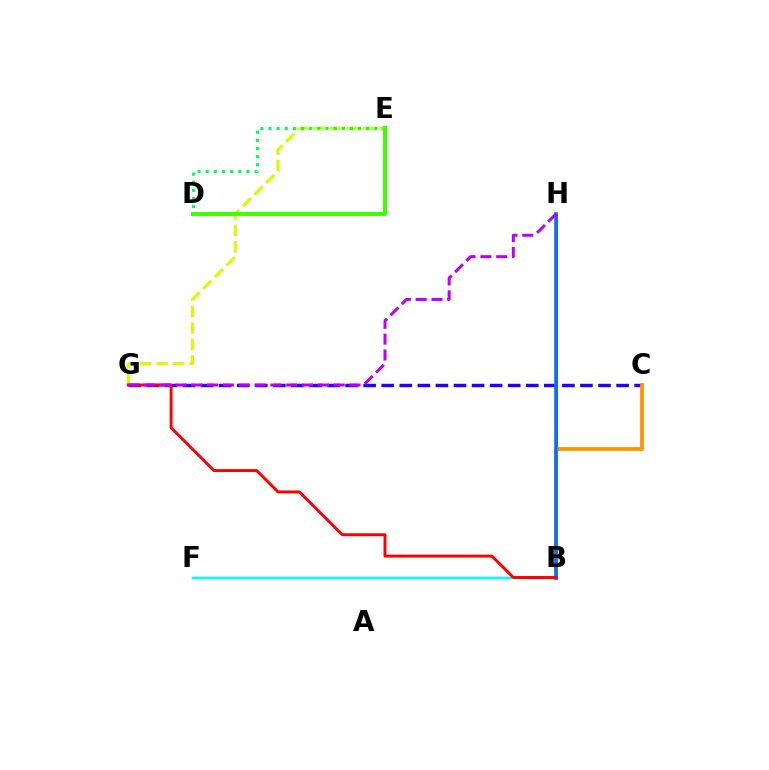{('E', 'G'): [{'color': '#d1ff00', 'line_style': 'dashed', 'thickness': 2.24}], ('B', 'F'): [{'color': '#00fff6', 'line_style': 'solid', 'thickness': 1.78}], ('B', 'H'): [{'color': '#ff00ac', 'line_style': 'solid', 'thickness': 2.19}, {'color': '#0074ff', 'line_style': 'solid', 'thickness': 2.59}], ('C', 'G'): [{'color': '#2500ff', 'line_style': 'dashed', 'thickness': 2.45}], ('D', 'E'): [{'color': '#00ff5c', 'line_style': 'dotted', 'thickness': 2.21}, {'color': '#3dff00', 'line_style': 'solid', 'thickness': 2.86}], ('B', 'C'): [{'color': '#ff9400', 'line_style': 'solid', 'thickness': 2.72}], ('B', 'G'): [{'color': '#ff0000', 'line_style': 'solid', 'thickness': 2.11}], ('G', 'H'): [{'color': '#b900ff', 'line_style': 'dashed', 'thickness': 2.15}]}